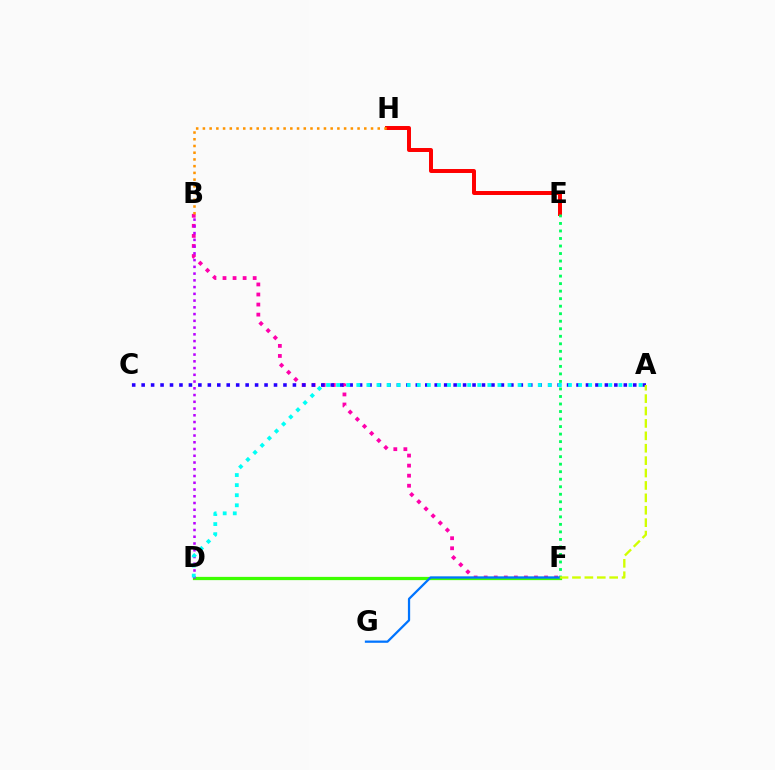{('B', 'F'): [{'color': '#ff00ac', 'line_style': 'dotted', 'thickness': 2.73}], ('A', 'C'): [{'color': '#2500ff', 'line_style': 'dotted', 'thickness': 2.57}], ('D', 'F'): [{'color': '#3dff00', 'line_style': 'solid', 'thickness': 2.34}], ('B', 'D'): [{'color': '#b900ff', 'line_style': 'dotted', 'thickness': 1.83}], ('E', 'H'): [{'color': '#ff0000', 'line_style': 'solid', 'thickness': 2.86}], ('E', 'F'): [{'color': '#00ff5c', 'line_style': 'dotted', 'thickness': 2.04}], ('F', 'G'): [{'color': '#0074ff', 'line_style': 'solid', 'thickness': 1.62}], ('A', 'F'): [{'color': '#d1ff00', 'line_style': 'dashed', 'thickness': 1.69}], ('A', 'D'): [{'color': '#00fff6', 'line_style': 'dotted', 'thickness': 2.74}], ('B', 'H'): [{'color': '#ff9400', 'line_style': 'dotted', 'thickness': 1.83}]}